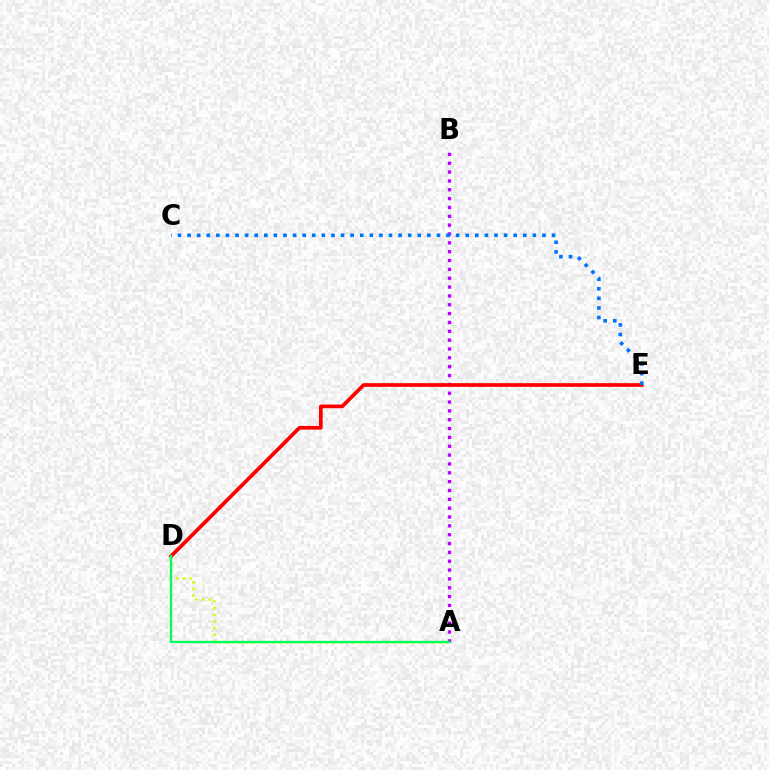{('A', 'D'): [{'color': '#d1ff00', 'line_style': 'dotted', 'thickness': 1.81}, {'color': '#00ff5c', 'line_style': 'solid', 'thickness': 1.69}], ('A', 'B'): [{'color': '#b900ff', 'line_style': 'dotted', 'thickness': 2.4}], ('D', 'E'): [{'color': '#ff0000', 'line_style': 'solid', 'thickness': 2.67}], ('C', 'E'): [{'color': '#0074ff', 'line_style': 'dotted', 'thickness': 2.61}]}